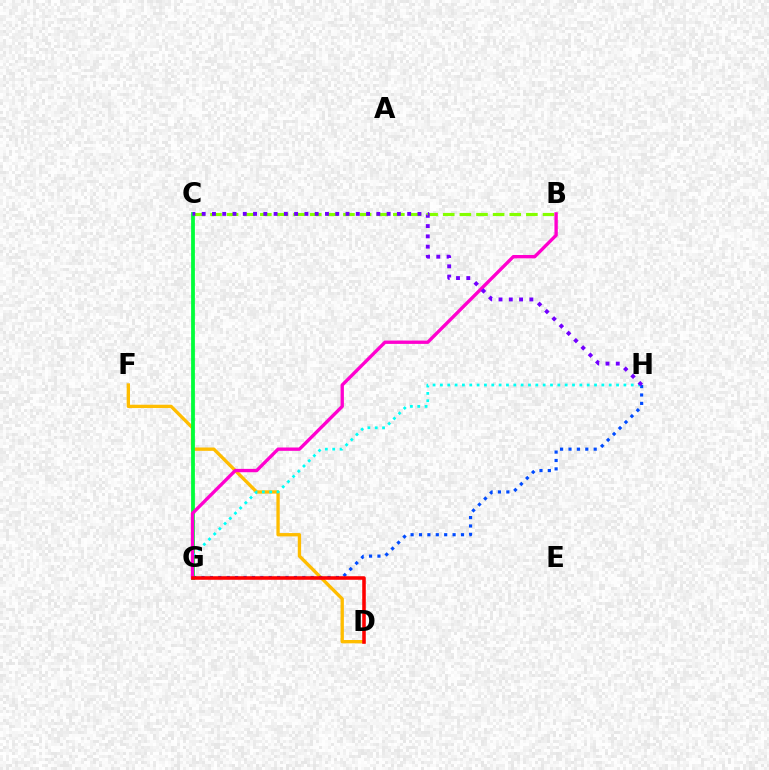{('D', 'F'): [{'color': '#ffbd00', 'line_style': 'solid', 'thickness': 2.39}], ('C', 'G'): [{'color': '#00ff39', 'line_style': 'solid', 'thickness': 2.72}], ('G', 'H'): [{'color': '#004bff', 'line_style': 'dotted', 'thickness': 2.28}, {'color': '#00fff6', 'line_style': 'dotted', 'thickness': 1.99}], ('B', 'C'): [{'color': '#84ff00', 'line_style': 'dashed', 'thickness': 2.26}], ('B', 'G'): [{'color': '#ff00cf', 'line_style': 'solid', 'thickness': 2.41}], ('C', 'H'): [{'color': '#7200ff', 'line_style': 'dotted', 'thickness': 2.79}], ('D', 'G'): [{'color': '#ff0000', 'line_style': 'solid', 'thickness': 2.56}]}